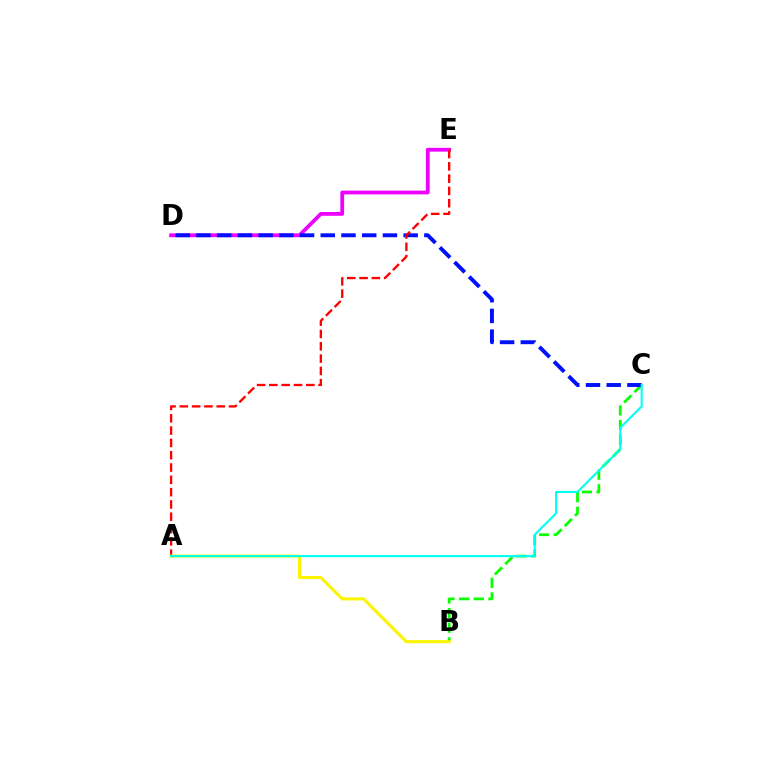{('D', 'E'): [{'color': '#ee00ff', 'line_style': 'solid', 'thickness': 2.73}], ('B', 'C'): [{'color': '#08ff00', 'line_style': 'dashed', 'thickness': 1.99}], ('C', 'D'): [{'color': '#0010ff', 'line_style': 'dashed', 'thickness': 2.82}], ('A', 'E'): [{'color': '#ff0000', 'line_style': 'dashed', 'thickness': 1.67}], ('A', 'B'): [{'color': '#fcf500', 'line_style': 'solid', 'thickness': 2.21}], ('A', 'C'): [{'color': '#00fff6', 'line_style': 'solid', 'thickness': 1.5}]}